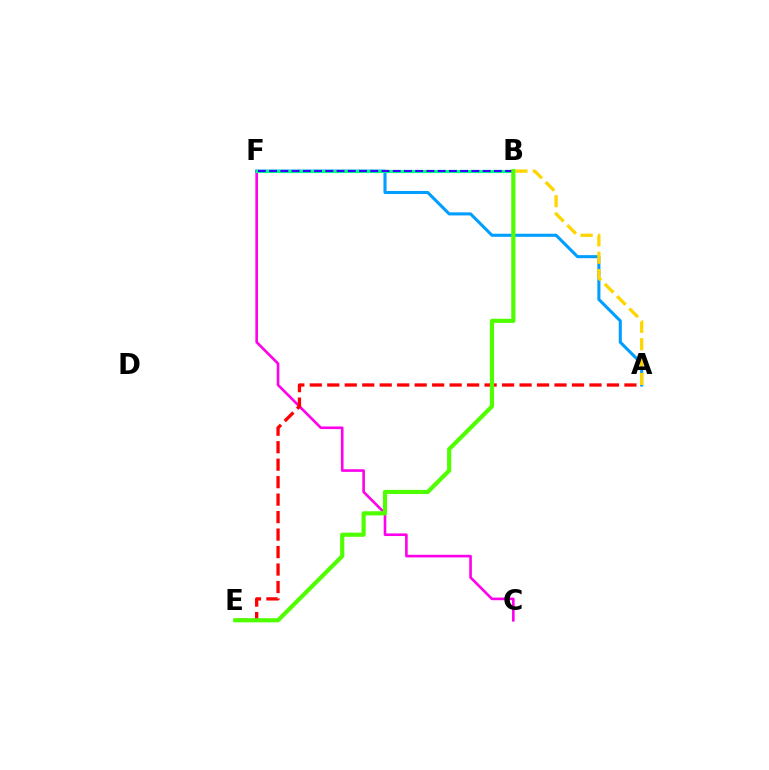{('C', 'F'): [{'color': '#ff00ed', 'line_style': 'solid', 'thickness': 1.89}], ('A', 'E'): [{'color': '#ff0000', 'line_style': 'dashed', 'thickness': 2.37}], ('A', 'F'): [{'color': '#009eff', 'line_style': 'solid', 'thickness': 2.21}], ('A', 'B'): [{'color': '#ffd500', 'line_style': 'dashed', 'thickness': 2.36}], ('B', 'F'): [{'color': '#00ff86', 'line_style': 'solid', 'thickness': 2.28}, {'color': '#3700ff', 'line_style': 'dashed', 'thickness': 1.53}], ('B', 'E'): [{'color': '#4fff00', 'line_style': 'solid', 'thickness': 2.99}]}